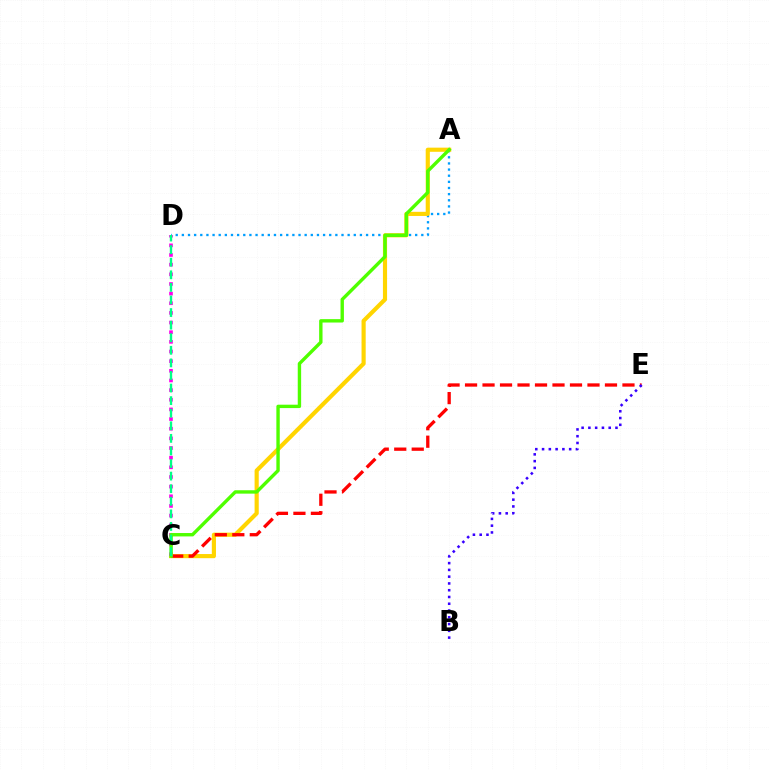{('A', 'D'): [{'color': '#009eff', 'line_style': 'dotted', 'thickness': 1.67}], ('A', 'C'): [{'color': '#ffd500', 'line_style': 'solid', 'thickness': 2.98}, {'color': '#4fff00', 'line_style': 'solid', 'thickness': 2.44}], ('C', 'E'): [{'color': '#ff0000', 'line_style': 'dashed', 'thickness': 2.38}], ('C', 'D'): [{'color': '#ff00ed', 'line_style': 'dotted', 'thickness': 2.62}, {'color': '#00ff86', 'line_style': 'dashed', 'thickness': 1.71}], ('B', 'E'): [{'color': '#3700ff', 'line_style': 'dotted', 'thickness': 1.84}]}